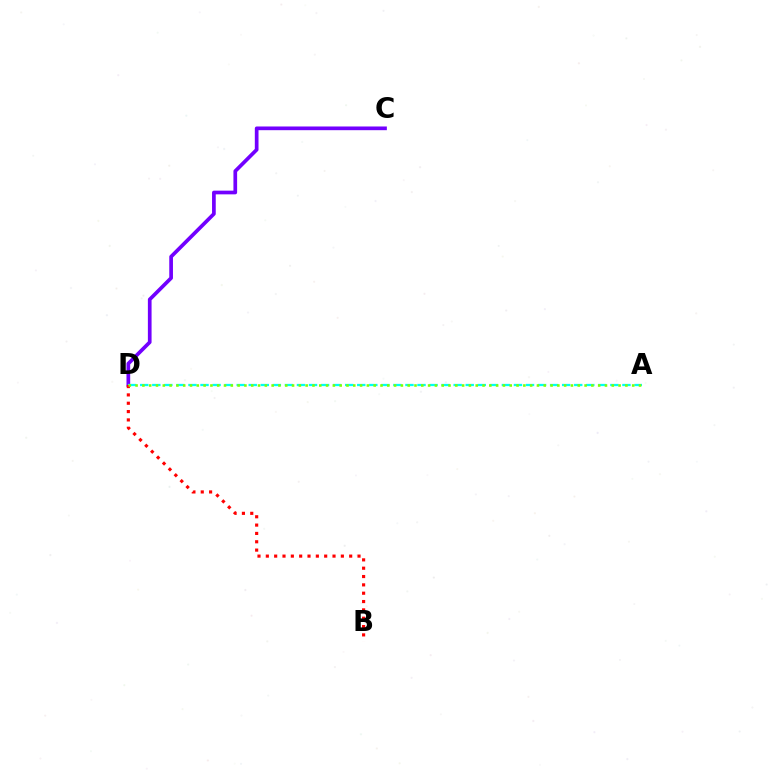{('C', 'D'): [{'color': '#7200ff', 'line_style': 'solid', 'thickness': 2.66}], ('A', 'D'): [{'color': '#00fff6', 'line_style': 'dashed', 'thickness': 1.64}, {'color': '#84ff00', 'line_style': 'dotted', 'thickness': 1.85}], ('B', 'D'): [{'color': '#ff0000', 'line_style': 'dotted', 'thickness': 2.26}]}